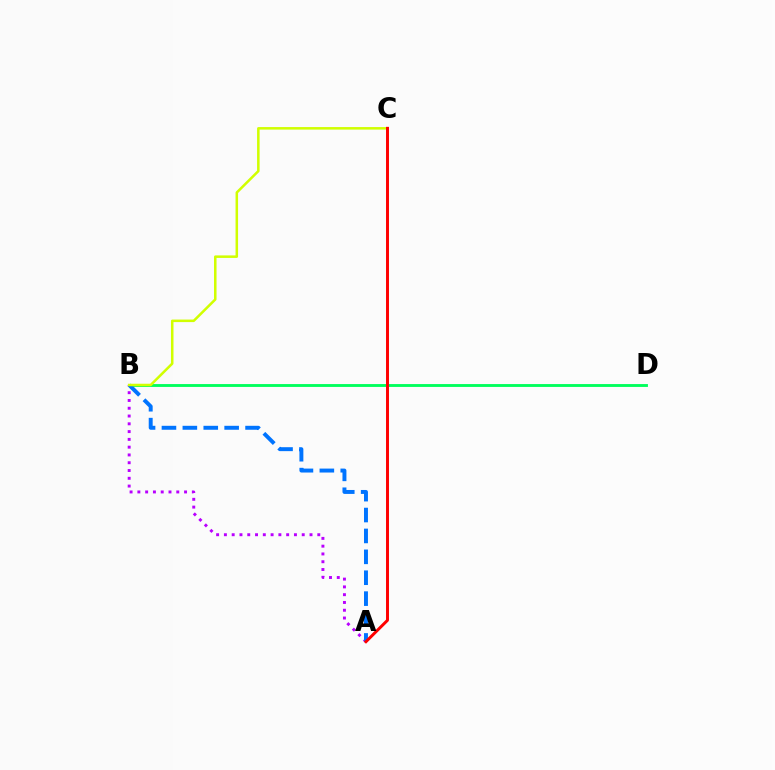{('B', 'D'): [{'color': '#00ff5c', 'line_style': 'solid', 'thickness': 2.06}], ('A', 'B'): [{'color': '#b900ff', 'line_style': 'dotted', 'thickness': 2.11}, {'color': '#0074ff', 'line_style': 'dashed', 'thickness': 2.84}], ('B', 'C'): [{'color': '#d1ff00', 'line_style': 'solid', 'thickness': 1.82}], ('A', 'C'): [{'color': '#ff0000', 'line_style': 'solid', 'thickness': 2.13}]}